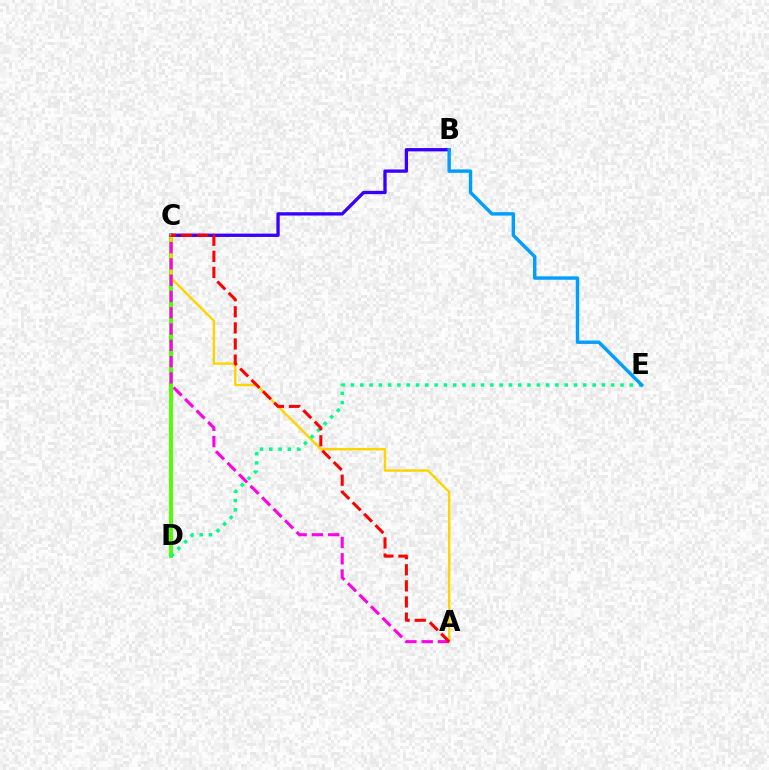{('C', 'D'): [{'color': '#4fff00', 'line_style': 'solid', 'thickness': 2.8}], ('B', 'C'): [{'color': '#3700ff', 'line_style': 'solid', 'thickness': 2.39}], ('A', 'C'): [{'color': '#ffd500', 'line_style': 'solid', 'thickness': 1.73}, {'color': '#ff00ed', 'line_style': 'dashed', 'thickness': 2.21}, {'color': '#ff0000', 'line_style': 'dashed', 'thickness': 2.19}], ('D', 'E'): [{'color': '#00ff86', 'line_style': 'dotted', 'thickness': 2.52}], ('B', 'E'): [{'color': '#009eff', 'line_style': 'solid', 'thickness': 2.46}]}